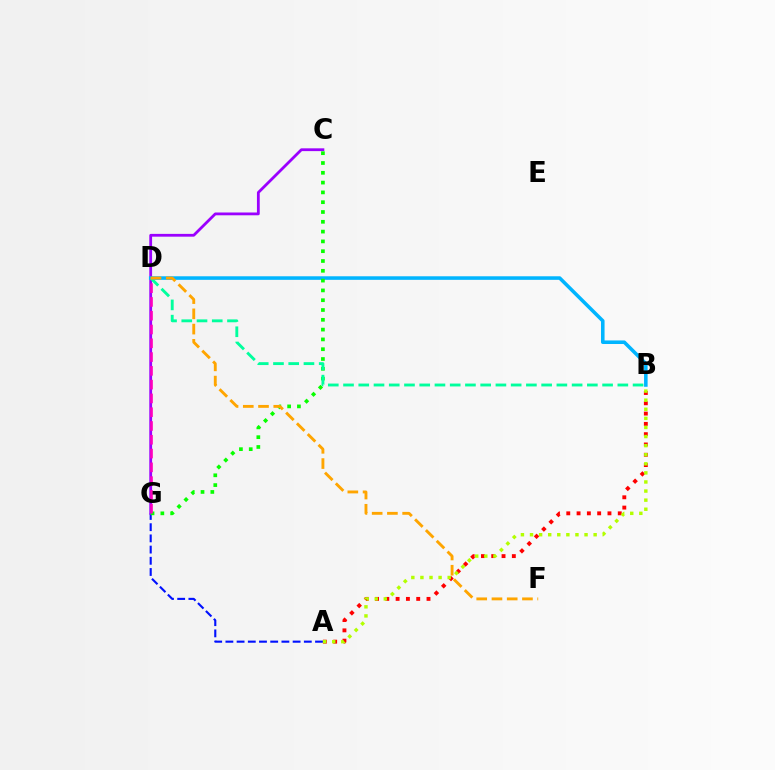{('A', 'G'): [{'color': '#0010ff', 'line_style': 'dashed', 'thickness': 1.52}], ('A', 'B'): [{'color': '#ff0000', 'line_style': 'dotted', 'thickness': 2.8}, {'color': '#b3ff00', 'line_style': 'dotted', 'thickness': 2.47}], ('C', 'G'): [{'color': '#9b00ff', 'line_style': 'solid', 'thickness': 2.01}, {'color': '#08ff00', 'line_style': 'dotted', 'thickness': 2.66}], ('B', 'D'): [{'color': '#00b5ff', 'line_style': 'solid', 'thickness': 2.56}, {'color': '#00ff9d', 'line_style': 'dashed', 'thickness': 2.07}], ('D', 'G'): [{'color': '#ff00bd', 'line_style': 'dashed', 'thickness': 1.87}], ('D', 'F'): [{'color': '#ffa500', 'line_style': 'dashed', 'thickness': 2.07}]}